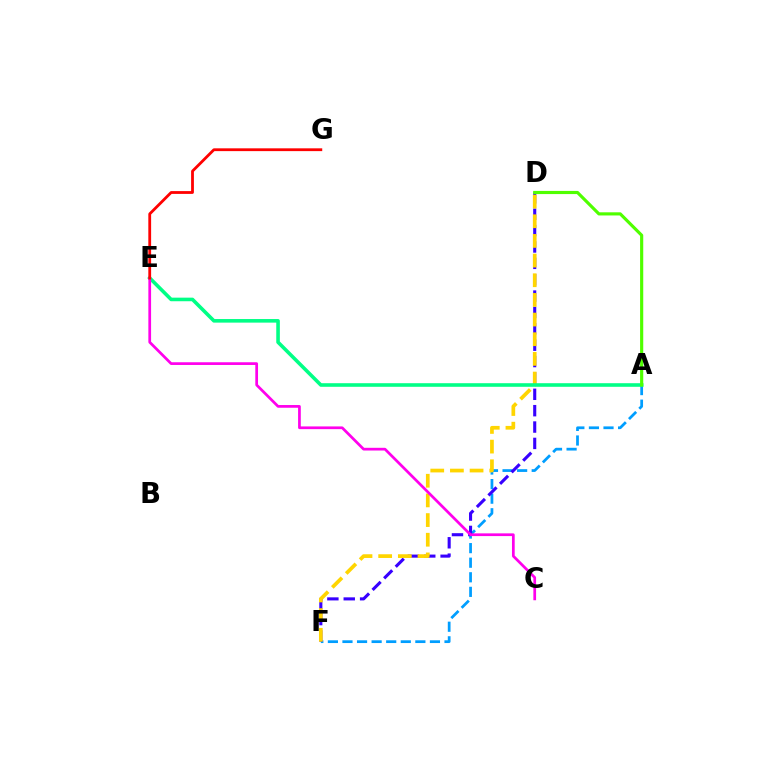{('A', 'F'): [{'color': '#009eff', 'line_style': 'dashed', 'thickness': 1.98}], ('D', 'F'): [{'color': '#3700ff', 'line_style': 'dashed', 'thickness': 2.22}, {'color': '#ffd500', 'line_style': 'dashed', 'thickness': 2.67}], ('A', 'E'): [{'color': '#00ff86', 'line_style': 'solid', 'thickness': 2.58}], ('A', 'D'): [{'color': '#4fff00', 'line_style': 'solid', 'thickness': 2.27}], ('C', 'E'): [{'color': '#ff00ed', 'line_style': 'solid', 'thickness': 1.96}], ('E', 'G'): [{'color': '#ff0000', 'line_style': 'solid', 'thickness': 2.01}]}